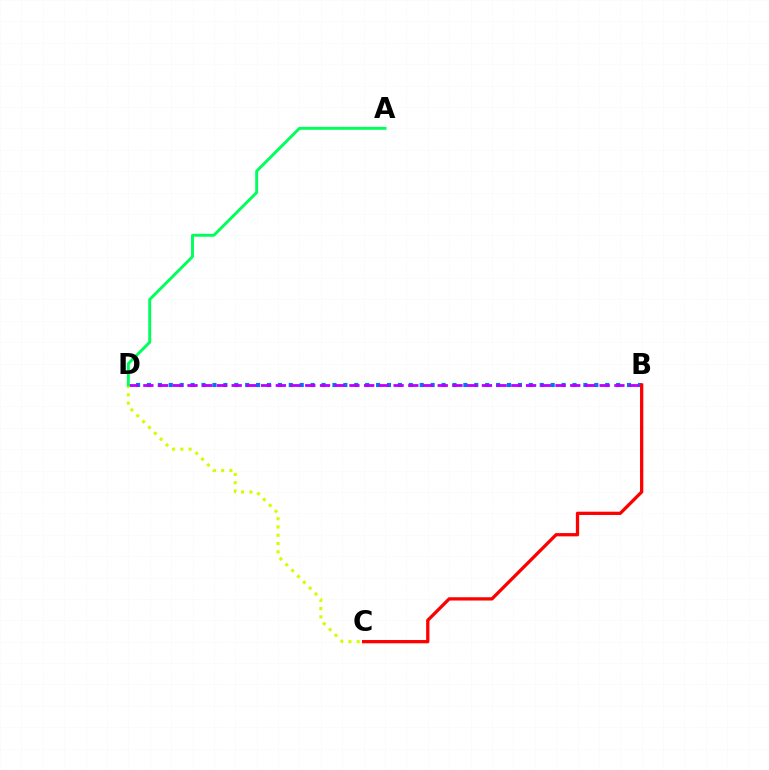{('B', 'D'): [{'color': '#0074ff', 'line_style': 'dotted', 'thickness': 2.96}, {'color': '#b900ff', 'line_style': 'dashed', 'thickness': 2.0}], ('B', 'C'): [{'color': '#ff0000', 'line_style': 'solid', 'thickness': 2.36}], ('C', 'D'): [{'color': '#d1ff00', 'line_style': 'dotted', 'thickness': 2.25}], ('A', 'D'): [{'color': '#00ff5c', 'line_style': 'solid', 'thickness': 2.11}]}